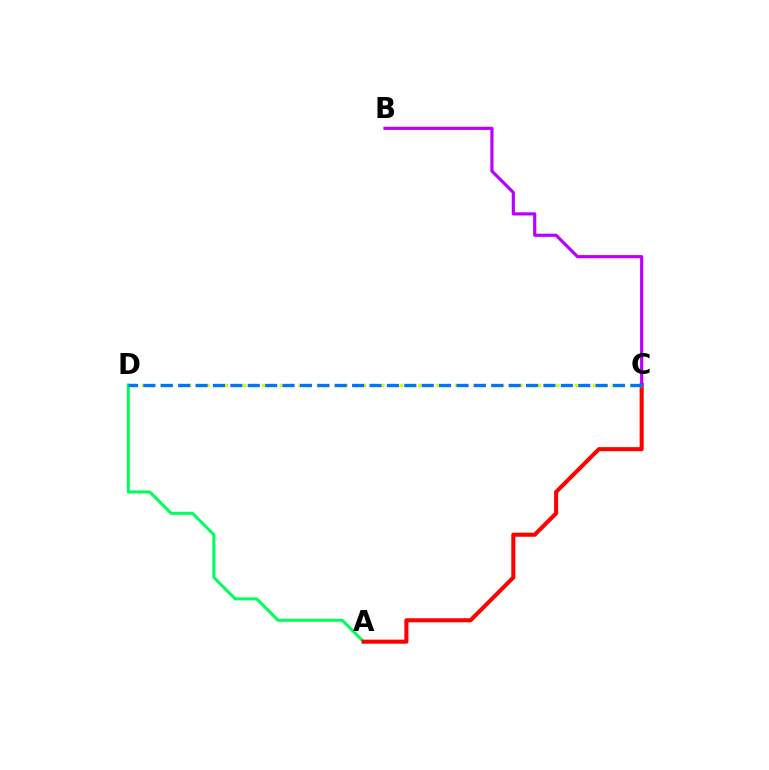{('A', 'D'): [{'color': '#00ff5c', 'line_style': 'solid', 'thickness': 2.17}], ('A', 'C'): [{'color': '#ff0000', 'line_style': 'solid', 'thickness': 2.93}], ('C', 'D'): [{'color': '#d1ff00', 'line_style': 'dotted', 'thickness': 2.5}, {'color': '#0074ff', 'line_style': 'dashed', 'thickness': 2.36}], ('B', 'C'): [{'color': '#b900ff', 'line_style': 'solid', 'thickness': 2.28}]}